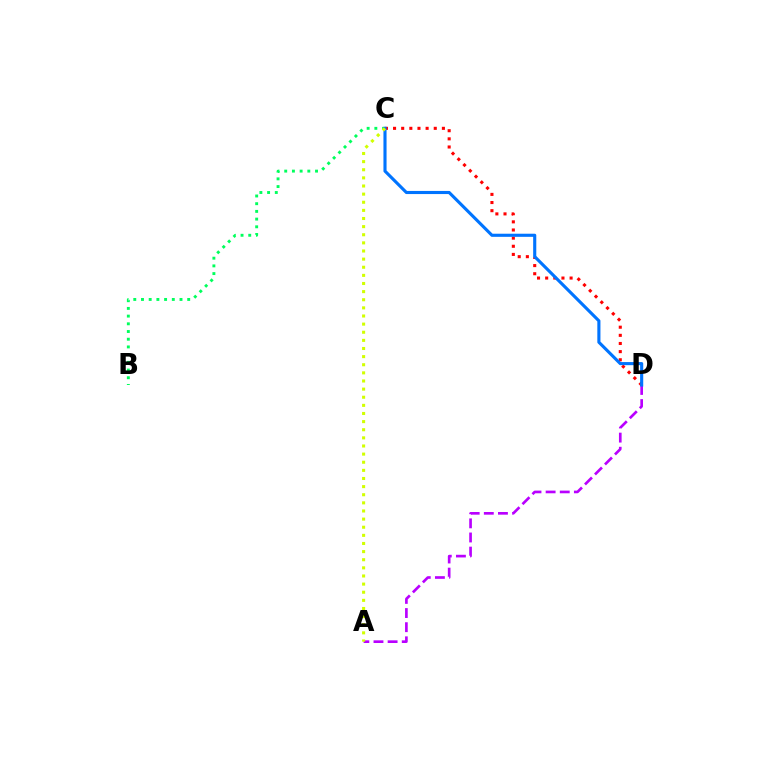{('A', 'D'): [{'color': '#b900ff', 'line_style': 'dashed', 'thickness': 1.92}], ('B', 'C'): [{'color': '#00ff5c', 'line_style': 'dotted', 'thickness': 2.09}], ('C', 'D'): [{'color': '#ff0000', 'line_style': 'dotted', 'thickness': 2.21}, {'color': '#0074ff', 'line_style': 'solid', 'thickness': 2.24}], ('A', 'C'): [{'color': '#d1ff00', 'line_style': 'dotted', 'thickness': 2.21}]}